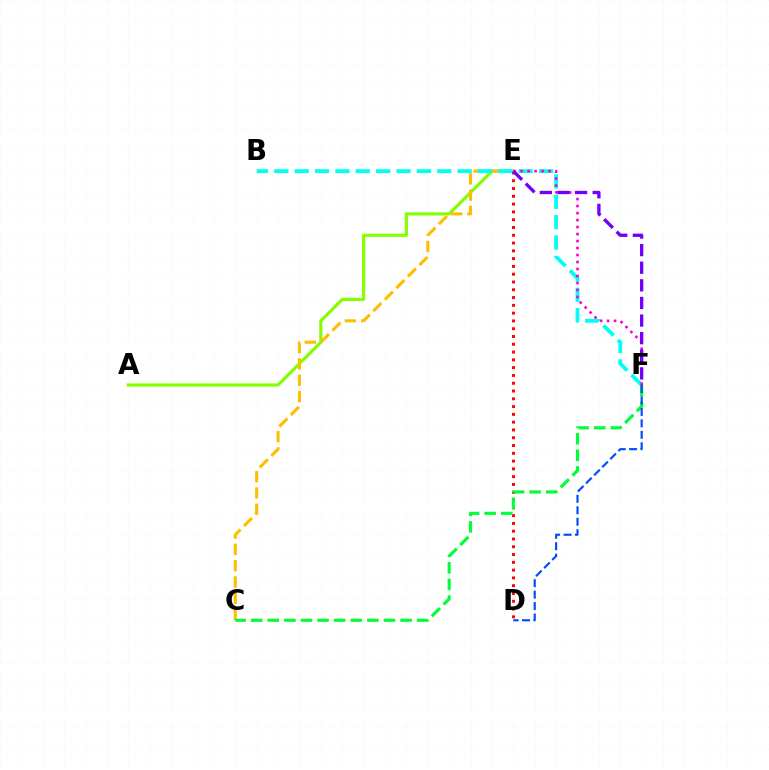{('A', 'E'): [{'color': '#84ff00', 'line_style': 'solid', 'thickness': 2.28}], ('C', 'E'): [{'color': '#ffbd00', 'line_style': 'dashed', 'thickness': 2.22}], ('D', 'E'): [{'color': '#ff0000', 'line_style': 'dotted', 'thickness': 2.12}], ('B', 'F'): [{'color': '#00fff6', 'line_style': 'dashed', 'thickness': 2.77}], ('E', 'F'): [{'color': '#ff00cf', 'line_style': 'dotted', 'thickness': 1.9}, {'color': '#7200ff', 'line_style': 'dashed', 'thickness': 2.39}], ('C', 'F'): [{'color': '#00ff39', 'line_style': 'dashed', 'thickness': 2.25}], ('D', 'F'): [{'color': '#004bff', 'line_style': 'dashed', 'thickness': 1.56}]}